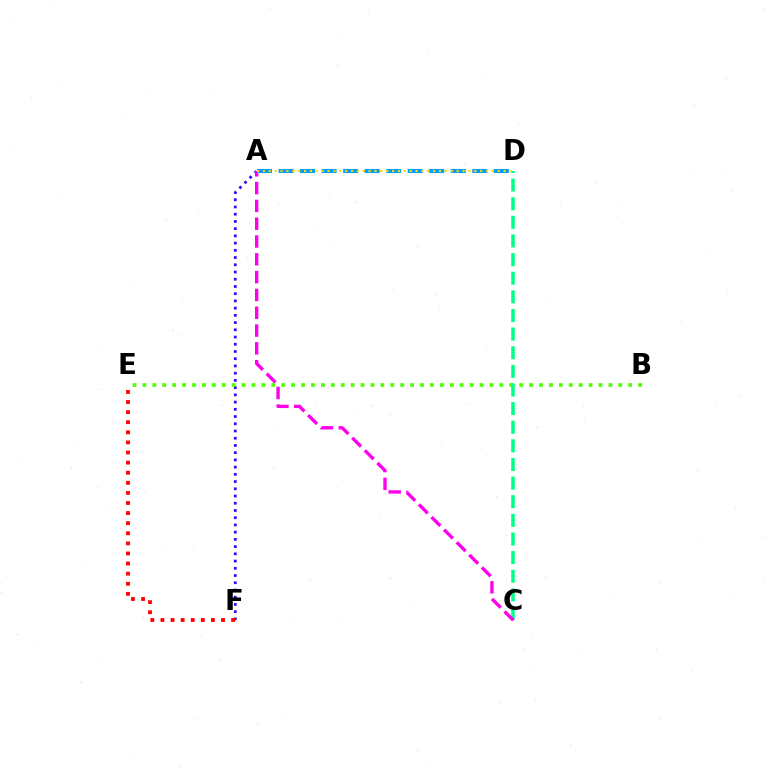{('A', 'F'): [{'color': '#3700ff', 'line_style': 'dotted', 'thickness': 1.96}], ('B', 'E'): [{'color': '#4fff00', 'line_style': 'dotted', 'thickness': 2.69}], ('C', 'D'): [{'color': '#00ff86', 'line_style': 'dashed', 'thickness': 2.53}], ('A', 'C'): [{'color': '#ff00ed', 'line_style': 'dashed', 'thickness': 2.42}], ('E', 'F'): [{'color': '#ff0000', 'line_style': 'dotted', 'thickness': 2.74}], ('A', 'D'): [{'color': '#009eff', 'line_style': 'dashed', 'thickness': 2.92}, {'color': '#ffd500', 'line_style': 'dotted', 'thickness': 1.6}]}